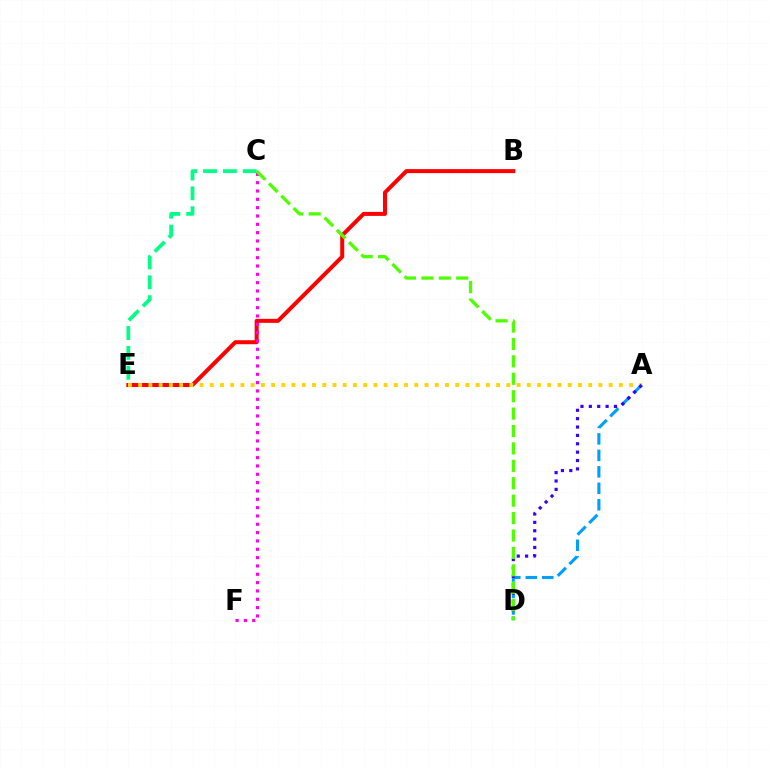{('B', 'E'): [{'color': '#ff0000', 'line_style': 'solid', 'thickness': 2.88}], ('C', 'E'): [{'color': '#00ff86', 'line_style': 'dashed', 'thickness': 2.7}], ('A', 'D'): [{'color': '#009eff', 'line_style': 'dashed', 'thickness': 2.24}, {'color': '#3700ff', 'line_style': 'dotted', 'thickness': 2.27}], ('A', 'E'): [{'color': '#ffd500', 'line_style': 'dotted', 'thickness': 2.78}], ('C', 'F'): [{'color': '#ff00ed', 'line_style': 'dotted', 'thickness': 2.26}], ('C', 'D'): [{'color': '#4fff00', 'line_style': 'dashed', 'thickness': 2.37}]}